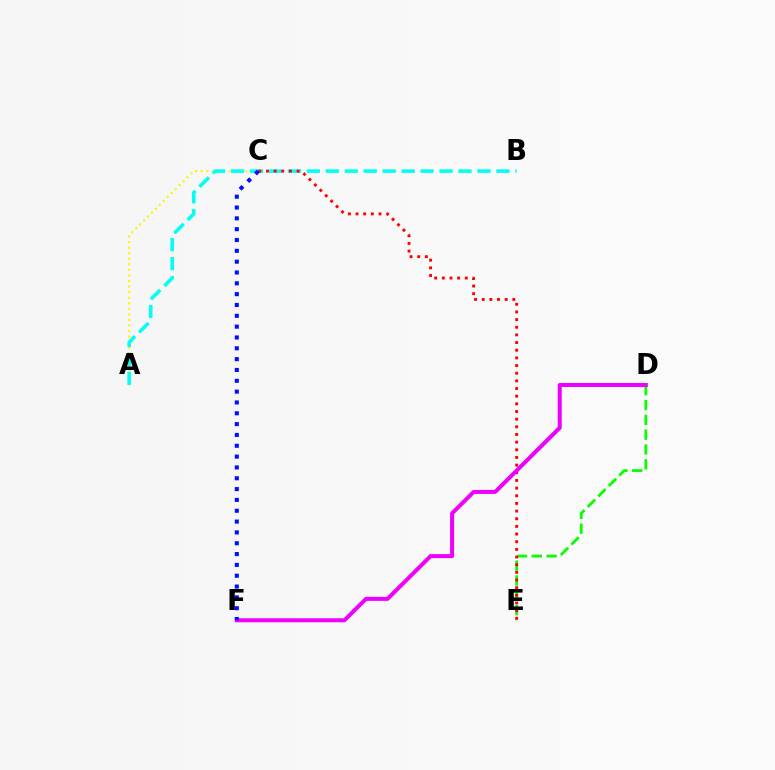{('A', 'C'): [{'color': '#fcf500', 'line_style': 'dotted', 'thickness': 1.51}], ('D', 'E'): [{'color': '#08ff00', 'line_style': 'dashed', 'thickness': 2.01}], ('A', 'B'): [{'color': '#00fff6', 'line_style': 'dashed', 'thickness': 2.58}], ('C', 'E'): [{'color': '#ff0000', 'line_style': 'dotted', 'thickness': 2.08}], ('D', 'F'): [{'color': '#ee00ff', 'line_style': 'solid', 'thickness': 2.88}], ('C', 'F'): [{'color': '#0010ff', 'line_style': 'dotted', 'thickness': 2.94}]}